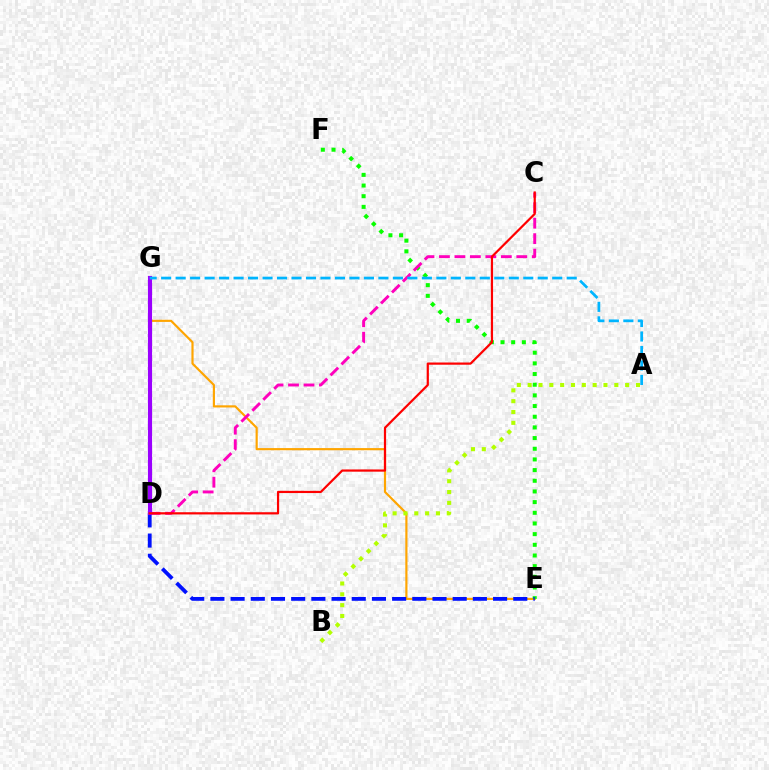{('E', 'G'): [{'color': '#ffa500', 'line_style': 'solid', 'thickness': 1.56}], ('D', 'G'): [{'color': '#00ff9d', 'line_style': 'dotted', 'thickness': 2.83}, {'color': '#9b00ff', 'line_style': 'solid', 'thickness': 2.98}], ('A', 'B'): [{'color': '#b3ff00', 'line_style': 'dotted', 'thickness': 2.94}], ('E', 'F'): [{'color': '#08ff00', 'line_style': 'dotted', 'thickness': 2.9}], ('D', 'E'): [{'color': '#0010ff', 'line_style': 'dashed', 'thickness': 2.74}], ('C', 'D'): [{'color': '#ff00bd', 'line_style': 'dashed', 'thickness': 2.1}, {'color': '#ff0000', 'line_style': 'solid', 'thickness': 1.59}], ('A', 'G'): [{'color': '#00b5ff', 'line_style': 'dashed', 'thickness': 1.97}]}